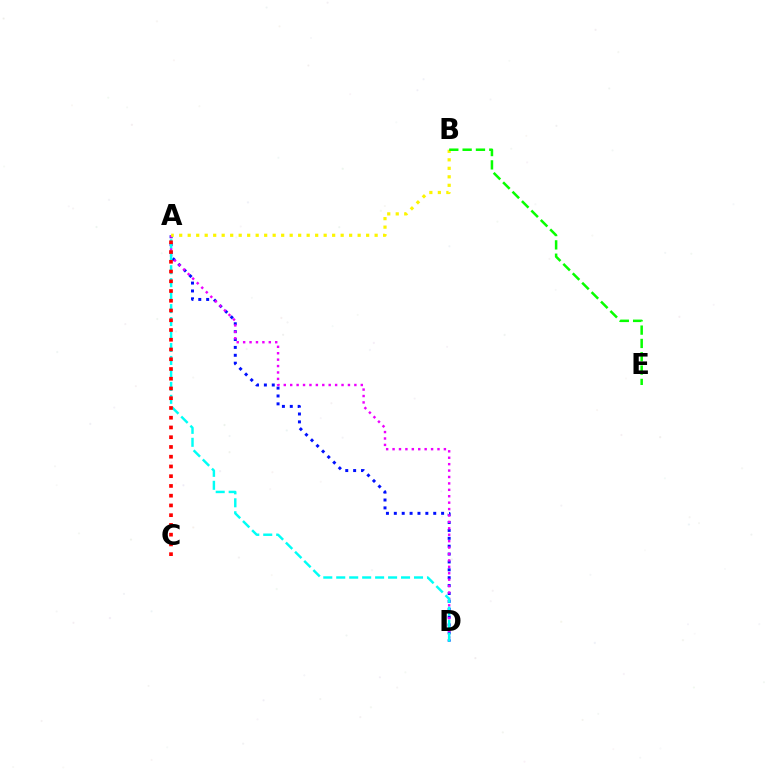{('A', 'D'): [{'color': '#0010ff', 'line_style': 'dotted', 'thickness': 2.14}, {'color': '#ee00ff', 'line_style': 'dotted', 'thickness': 1.74}, {'color': '#00fff6', 'line_style': 'dashed', 'thickness': 1.76}], ('A', 'B'): [{'color': '#fcf500', 'line_style': 'dotted', 'thickness': 2.31}], ('A', 'C'): [{'color': '#ff0000', 'line_style': 'dotted', 'thickness': 2.65}], ('B', 'E'): [{'color': '#08ff00', 'line_style': 'dashed', 'thickness': 1.81}]}